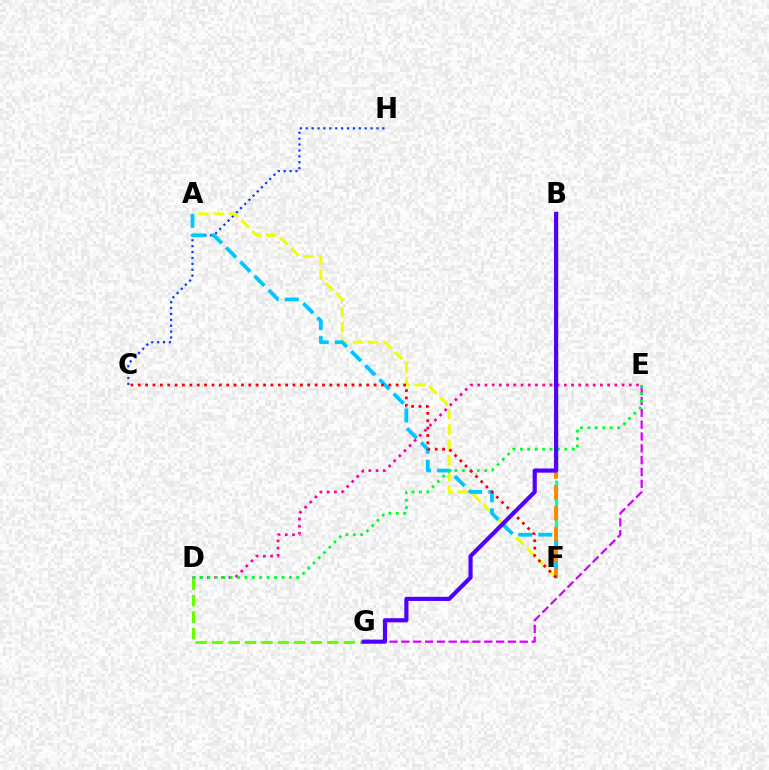{('B', 'F'): [{'color': '#00ffaf', 'line_style': 'dashed', 'thickness': 2.34}, {'color': '#ff8800', 'line_style': 'dashed', 'thickness': 2.83}], ('D', 'G'): [{'color': '#66ff00', 'line_style': 'dashed', 'thickness': 2.24}], ('E', 'G'): [{'color': '#d600ff', 'line_style': 'dashed', 'thickness': 1.61}], ('C', 'H'): [{'color': '#003fff', 'line_style': 'dotted', 'thickness': 1.6}], ('A', 'F'): [{'color': '#eeff00', 'line_style': 'dashed', 'thickness': 2.08}, {'color': '#00c7ff', 'line_style': 'dashed', 'thickness': 2.72}], ('D', 'E'): [{'color': '#ff00a0', 'line_style': 'dotted', 'thickness': 1.96}, {'color': '#00ff27', 'line_style': 'dotted', 'thickness': 2.01}], ('C', 'F'): [{'color': '#ff0000', 'line_style': 'dotted', 'thickness': 2.0}], ('B', 'G'): [{'color': '#4f00ff', 'line_style': 'solid', 'thickness': 2.99}]}